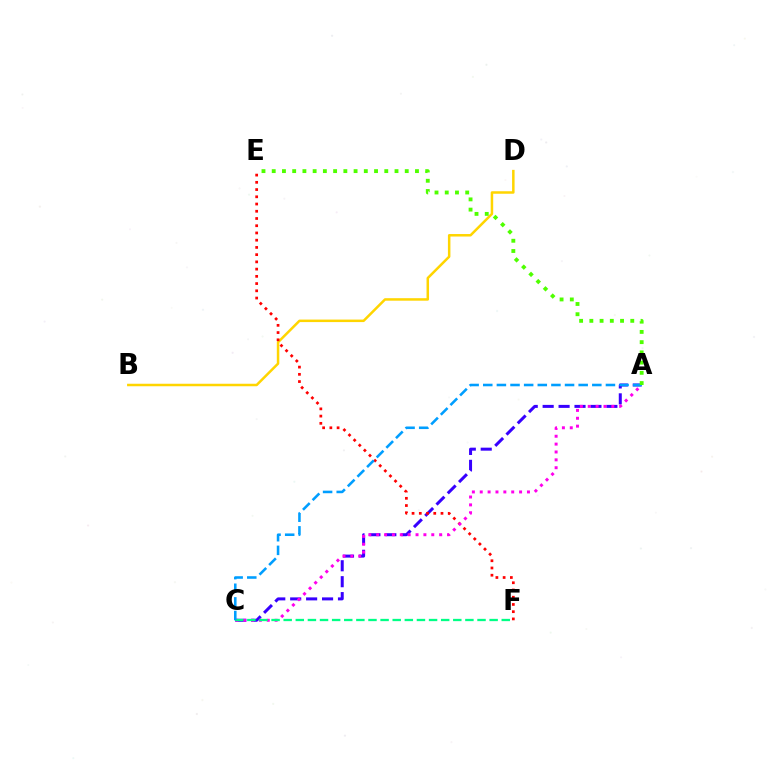{('B', 'D'): [{'color': '#ffd500', 'line_style': 'solid', 'thickness': 1.8}], ('A', 'C'): [{'color': '#3700ff', 'line_style': 'dashed', 'thickness': 2.16}, {'color': '#ff00ed', 'line_style': 'dotted', 'thickness': 2.14}, {'color': '#009eff', 'line_style': 'dashed', 'thickness': 1.85}], ('E', 'F'): [{'color': '#ff0000', 'line_style': 'dotted', 'thickness': 1.96}], ('C', 'F'): [{'color': '#00ff86', 'line_style': 'dashed', 'thickness': 1.65}], ('A', 'E'): [{'color': '#4fff00', 'line_style': 'dotted', 'thickness': 2.78}]}